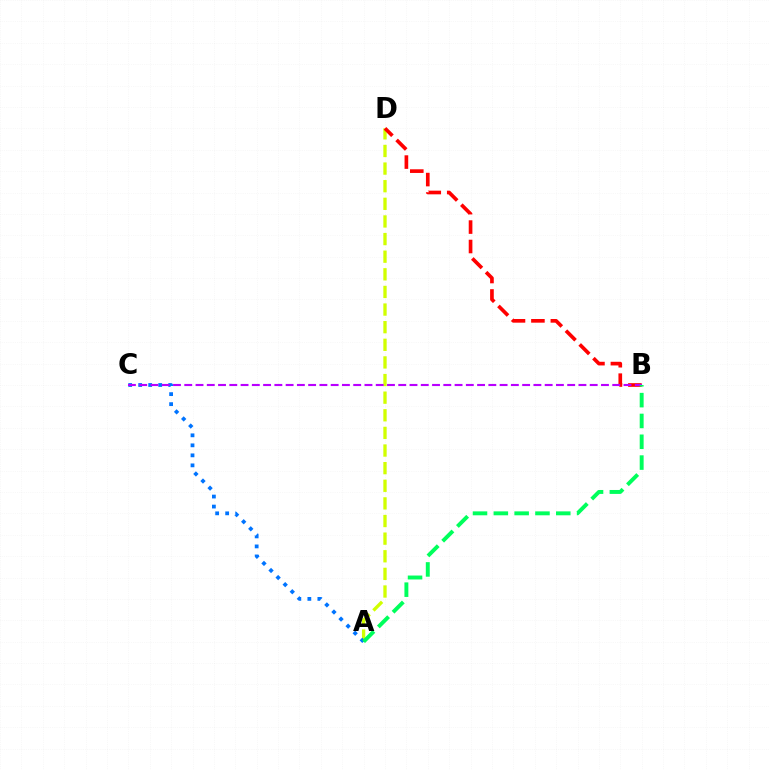{('A', 'D'): [{'color': '#d1ff00', 'line_style': 'dashed', 'thickness': 2.39}], ('A', 'C'): [{'color': '#0074ff', 'line_style': 'dotted', 'thickness': 2.72}], ('B', 'D'): [{'color': '#ff0000', 'line_style': 'dashed', 'thickness': 2.64}], ('B', 'C'): [{'color': '#b900ff', 'line_style': 'dashed', 'thickness': 1.53}], ('A', 'B'): [{'color': '#00ff5c', 'line_style': 'dashed', 'thickness': 2.83}]}